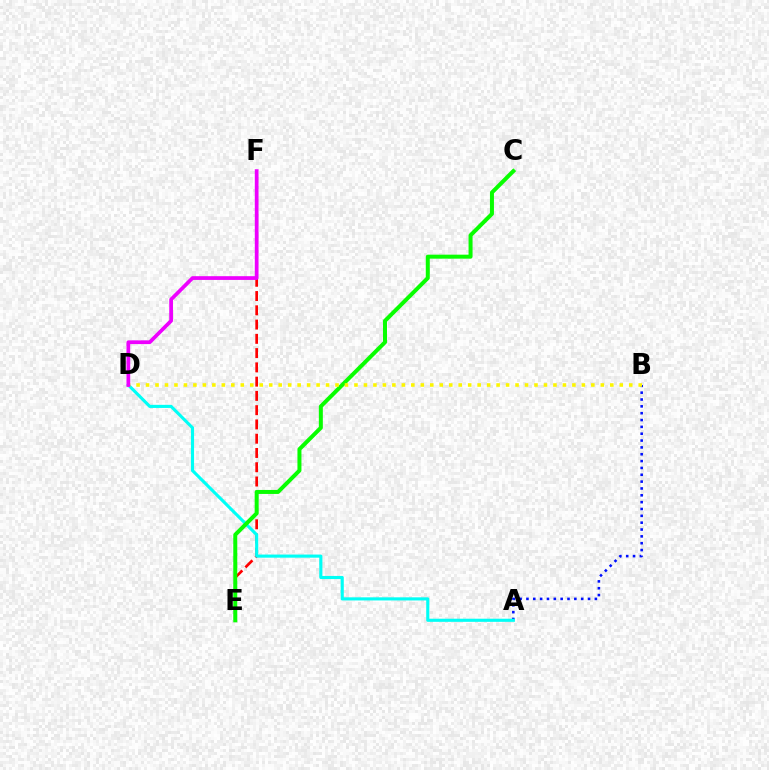{('A', 'B'): [{'color': '#0010ff', 'line_style': 'dotted', 'thickness': 1.86}], ('E', 'F'): [{'color': '#ff0000', 'line_style': 'dashed', 'thickness': 1.94}], ('A', 'D'): [{'color': '#00fff6', 'line_style': 'solid', 'thickness': 2.24}], ('C', 'E'): [{'color': '#08ff00', 'line_style': 'solid', 'thickness': 2.88}], ('B', 'D'): [{'color': '#fcf500', 'line_style': 'dotted', 'thickness': 2.57}], ('D', 'F'): [{'color': '#ee00ff', 'line_style': 'solid', 'thickness': 2.69}]}